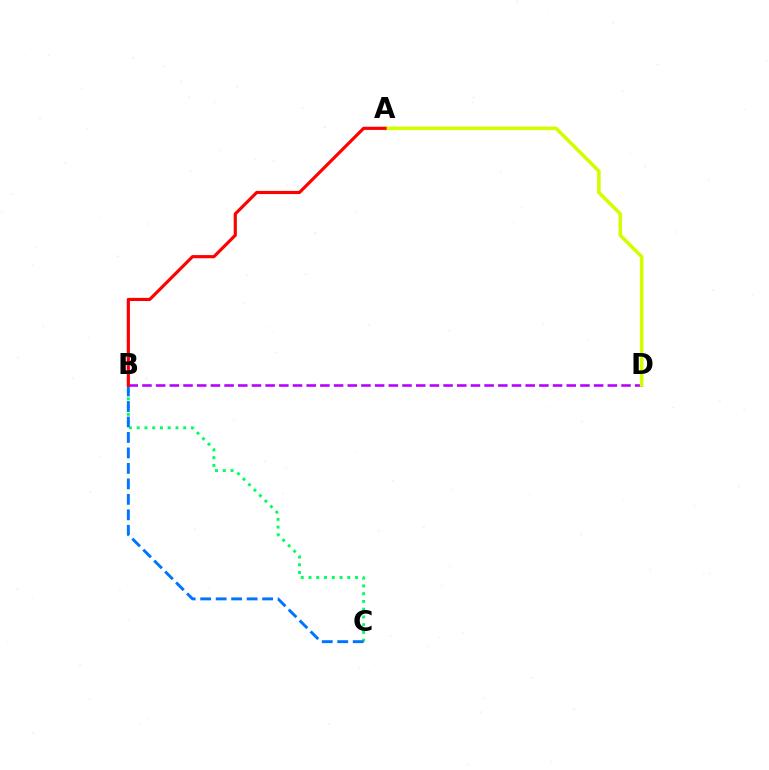{('B', 'D'): [{'color': '#b900ff', 'line_style': 'dashed', 'thickness': 1.86}], ('A', 'D'): [{'color': '#d1ff00', 'line_style': 'solid', 'thickness': 2.58}], ('B', 'C'): [{'color': '#00ff5c', 'line_style': 'dotted', 'thickness': 2.11}, {'color': '#0074ff', 'line_style': 'dashed', 'thickness': 2.1}], ('A', 'B'): [{'color': '#ff0000', 'line_style': 'solid', 'thickness': 2.27}]}